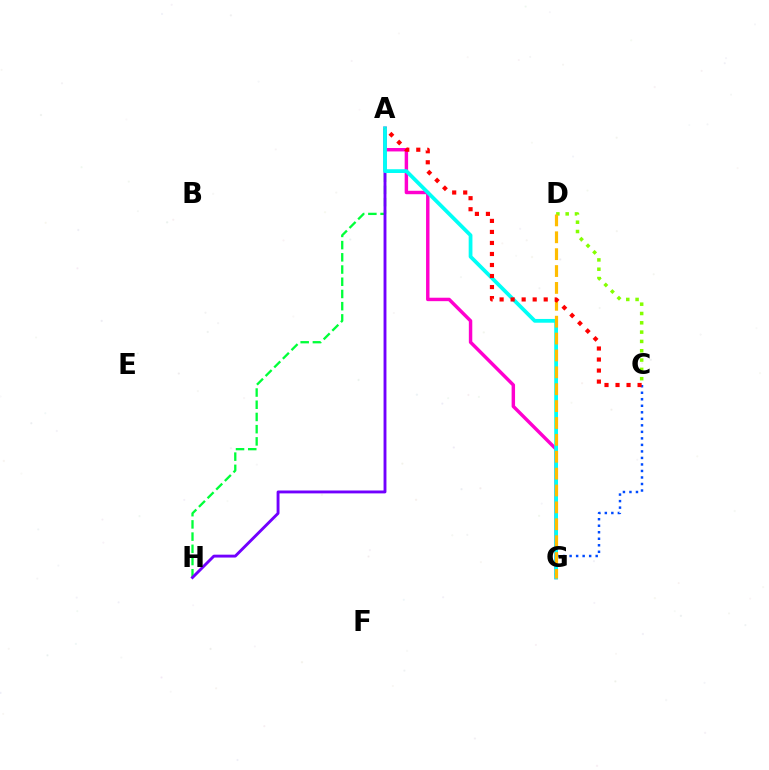{('A', 'H'): [{'color': '#00ff39', 'line_style': 'dashed', 'thickness': 1.66}, {'color': '#7200ff', 'line_style': 'solid', 'thickness': 2.08}], ('A', 'G'): [{'color': '#ff00cf', 'line_style': 'solid', 'thickness': 2.48}, {'color': '#00fff6', 'line_style': 'solid', 'thickness': 2.71}], ('C', 'G'): [{'color': '#004bff', 'line_style': 'dotted', 'thickness': 1.77}], ('C', 'D'): [{'color': '#84ff00', 'line_style': 'dotted', 'thickness': 2.53}], ('D', 'G'): [{'color': '#ffbd00', 'line_style': 'dashed', 'thickness': 2.29}], ('A', 'C'): [{'color': '#ff0000', 'line_style': 'dotted', 'thickness': 3.0}]}